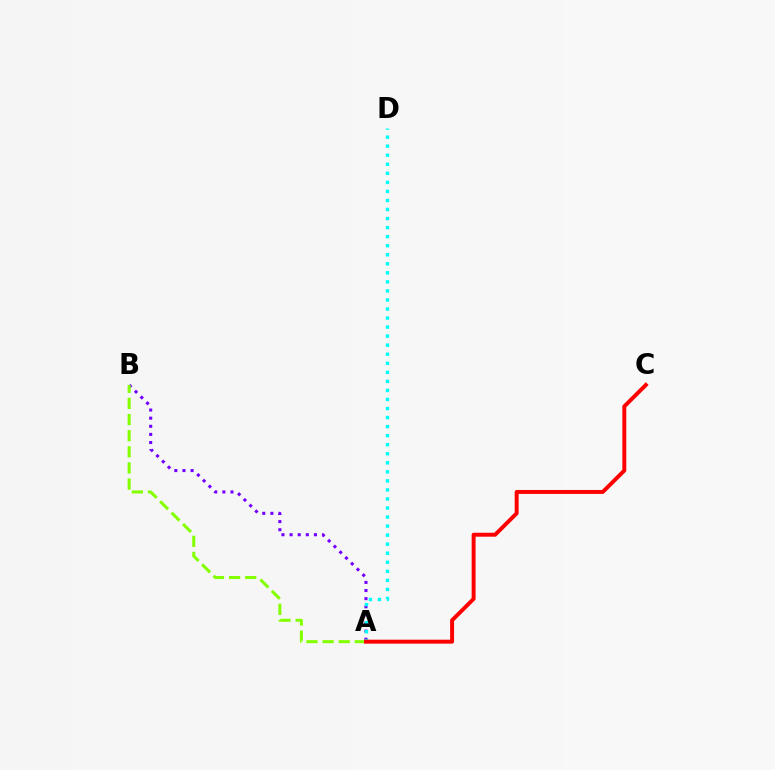{('A', 'B'): [{'color': '#7200ff', 'line_style': 'dotted', 'thickness': 2.21}, {'color': '#84ff00', 'line_style': 'dashed', 'thickness': 2.19}], ('A', 'D'): [{'color': '#00fff6', 'line_style': 'dotted', 'thickness': 2.46}], ('A', 'C'): [{'color': '#ff0000', 'line_style': 'solid', 'thickness': 2.84}]}